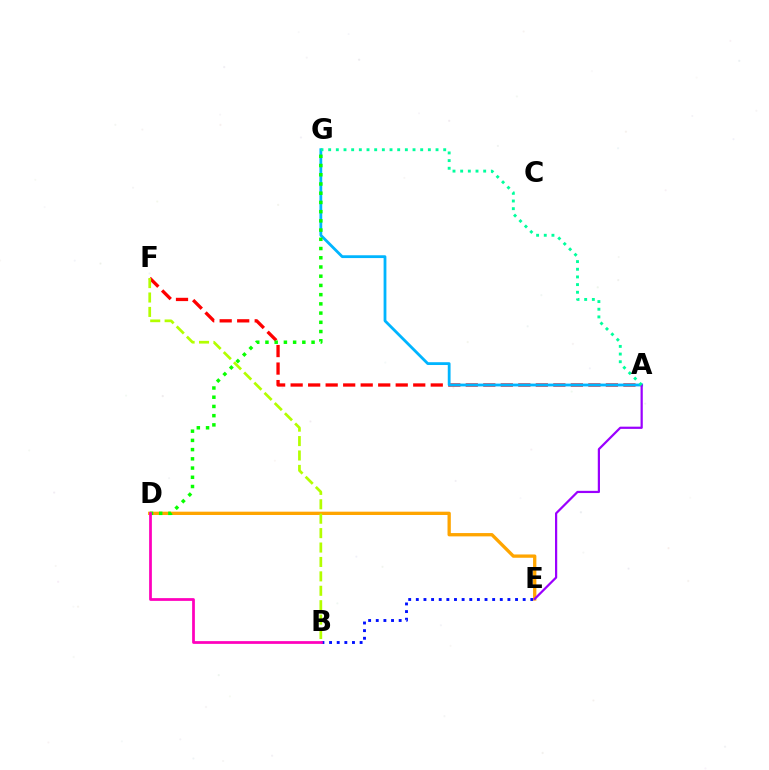{('B', 'E'): [{'color': '#0010ff', 'line_style': 'dotted', 'thickness': 2.07}], ('A', 'F'): [{'color': '#ff0000', 'line_style': 'dashed', 'thickness': 2.38}], ('A', 'G'): [{'color': '#00b5ff', 'line_style': 'solid', 'thickness': 2.02}, {'color': '#00ff9d', 'line_style': 'dotted', 'thickness': 2.08}], ('D', 'E'): [{'color': '#ffa500', 'line_style': 'solid', 'thickness': 2.38}], ('D', 'G'): [{'color': '#08ff00', 'line_style': 'dotted', 'thickness': 2.51}], ('A', 'E'): [{'color': '#9b00ff', 'line_style': 'solid', 'thickness': 1.6}], ('B', 'D'): [{'color': '#ff00bd', 'line_style': 'solid', 'thickness': 1.98}], ('B', 'F'): [{'color': '#b3ff00', 'line_style': 'dashed', 'thickness': 1.96}]}